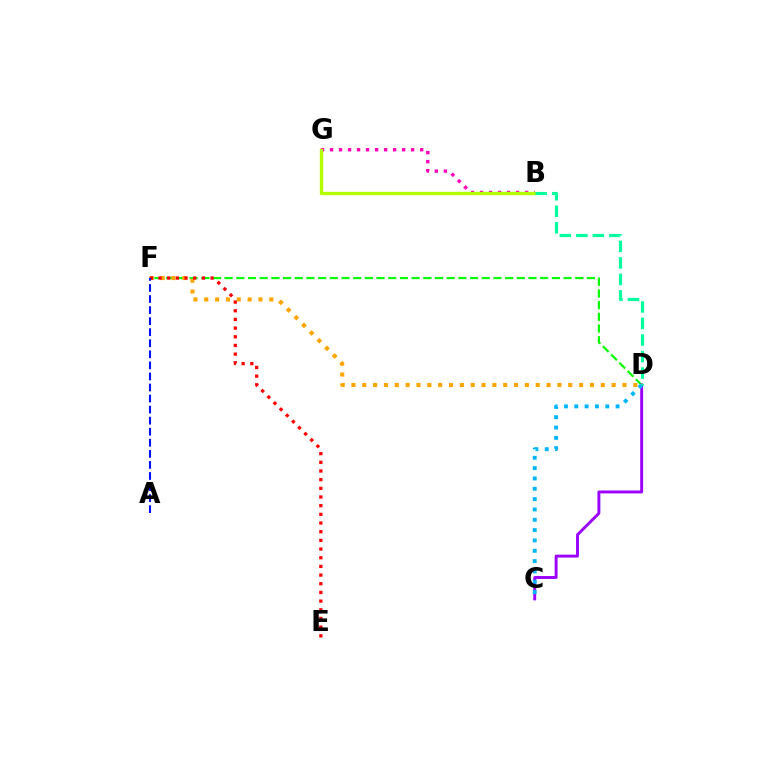{('D', 'F'): [{'color': '#08ff00', 'line_style': 'dashed', 'thickness': 1.59}, {'color': '#ffa500', 'line_style': 'dotted', 'thickness': 2.95}], ('B', 'G'): [{'color': '#ff00bd', 'line_style': 'dotted', 'thickness': 2.45}, {'color': '#b3ff00', 'line_style': 'solid', 'thickness': 2.42}], ('C', 'D'): [{'color': '#9b00ff', 'line_style': 'solid', 'thickness': 2.1}, {'color': '#00b5ff', 'line_style': 'dotted', 'thickness': 2.81}], ('E', 'F'): [{'color': '#ff0000', 'line_style': 'dotted', 'thickness': 2.36}], ('A', 'F'): [{'color': '#0010ff', 'line_style': 'dashed', 'thickness': 1.5}], ('B', 'D'): [{'color': '#00ff9d', 'line_style': 'dashed', 'thickness': 2.24}]}